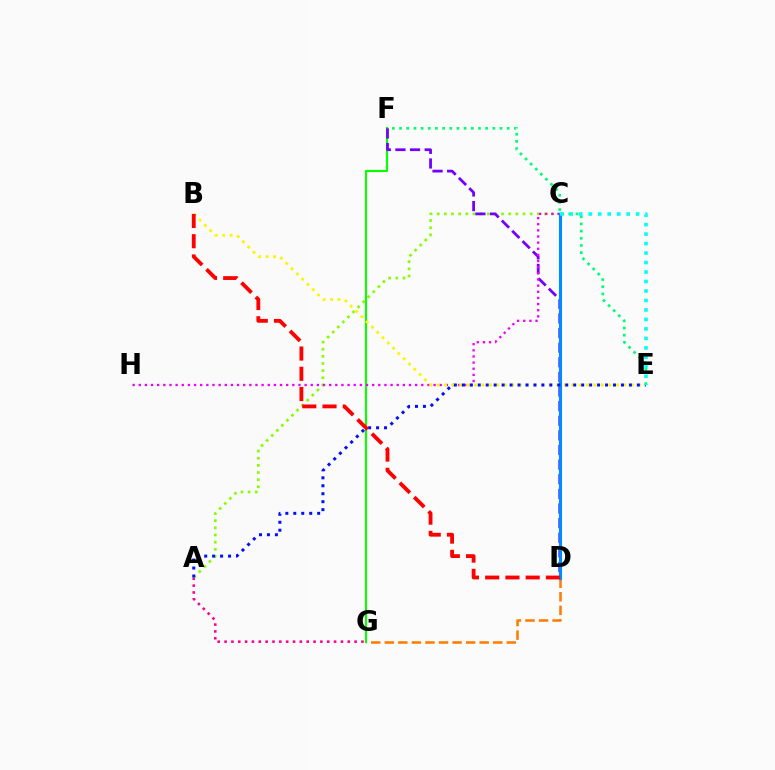{('D', 'G'): [{'color': '#ff7c00', 'line_style': 'dashed', 'thickness': 1.84}], ('A', 'G'): [{'color': '#ff0094', 'line_style': 'dotted', 'thickness': 1.86}], ('F', 'G'): [{'color': '#08ff00', 'line_style': 'solid', 'thickness': 1.54}], ('A', 'C'): [{'color': '#84ff00', 'line_style': 'dotted', 'thickness': 1.94}], ('D', 'F'): [{'color': '#7200ff', 'line_style': 'dashed', 'thickness': 1.99}], ('C', 'H'): [{'color': '#ee00ff', 'line_style': 'dotted', 'thickness': 1.67}], ('C', 'D'): [{'color': '#008cff', 'line_style': 'solid', 'thickness': 2.24}], ('B', 'E'): [{'color': '#fcf500', 'line_style': 'dotted', 'thickness': 2.03}], ('A', 'E'): [{'color': '#0010ff', 'line_style': 'dotted', 'thickness': 2.16}], ('B', 'D'): [{'color': '#ff0000', 'line_style': 'dashed', 'thickness': 2.75}], ('E', 'F'): [{'color': '#00ff74', 'line_style': 'dotted', 'thickness': 1.95}], ('C', 'E'): [{'color': '#00fff6', 'line_style': 'dotted', 'thickness': 2.58}]}